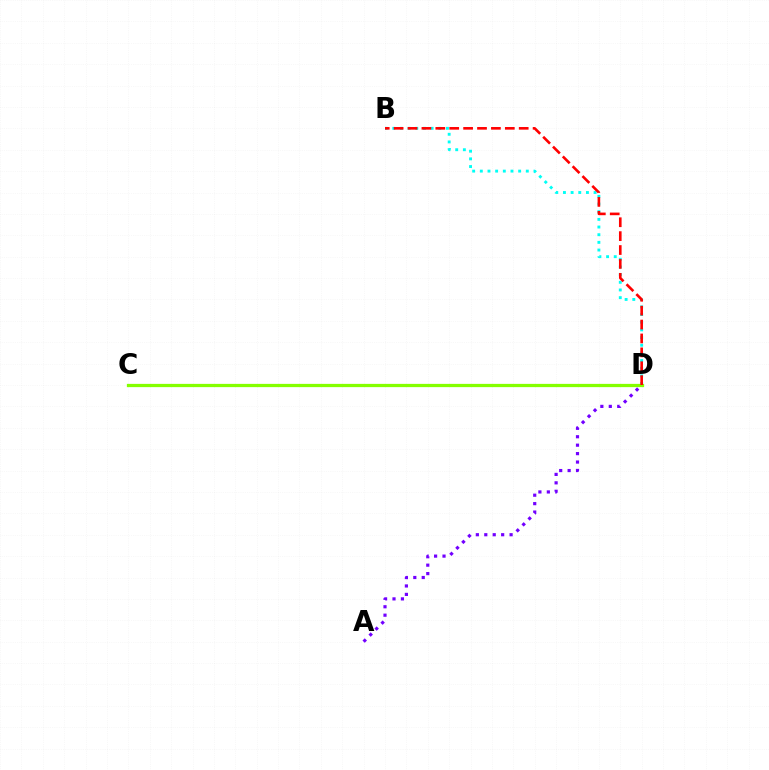{('B', 'D'): [{'color': '#00fff6', 'line_style': 'dotted', 'thickness': 2.08}, {'color': '#ff0000', 'line_style': 'dashed', 'thickness': 1.89}], ('C', 'D'): [{'color': '#84ff00', 'line_style': 'solid', 'thickness': 2.34}], ('A', 'D'): [{'color': '#7200ff', 'line_style': 'dotted', 'thickness': 2.29}]}